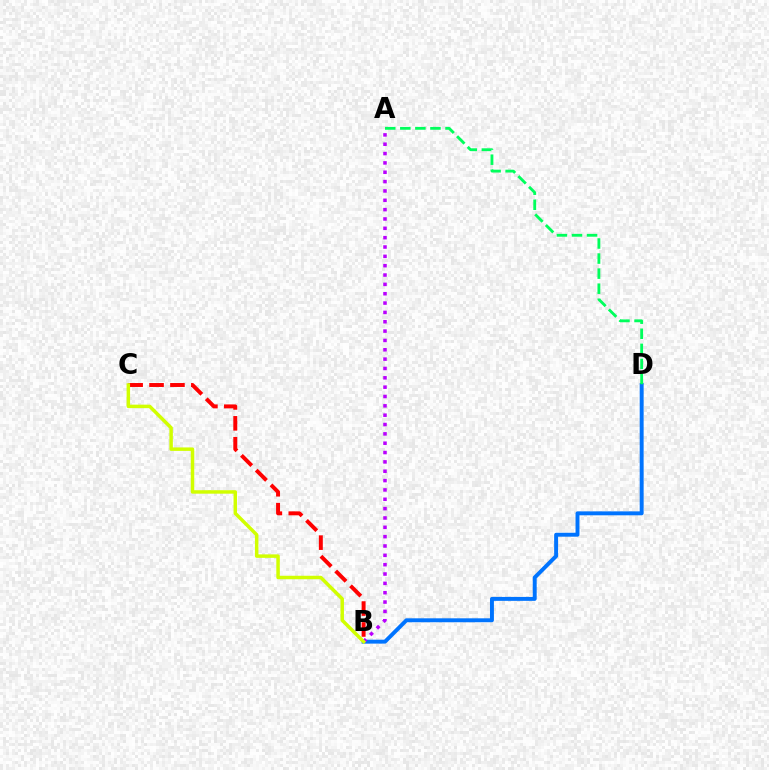{('B', 'D'): [{'color': '#0074ff', 'line_style': 'solid', 'thickness': 2.83}], ('B', 'C'): [{'color': '#ff0000', 'line_style': 'dashed', 'thickness': 2.84}, {'color': '#d1ff00', 'line_style': 'solid', 'thickness': 2.5}], ('A', 'B'): [{'color': '#b900ff', 'line_style': 'dotted', 'thickness': 2.54}], ('A', 'D'): [{'color': '#00ff5c', 'line_style': 'dashed', 'thickness': 2.05}]}